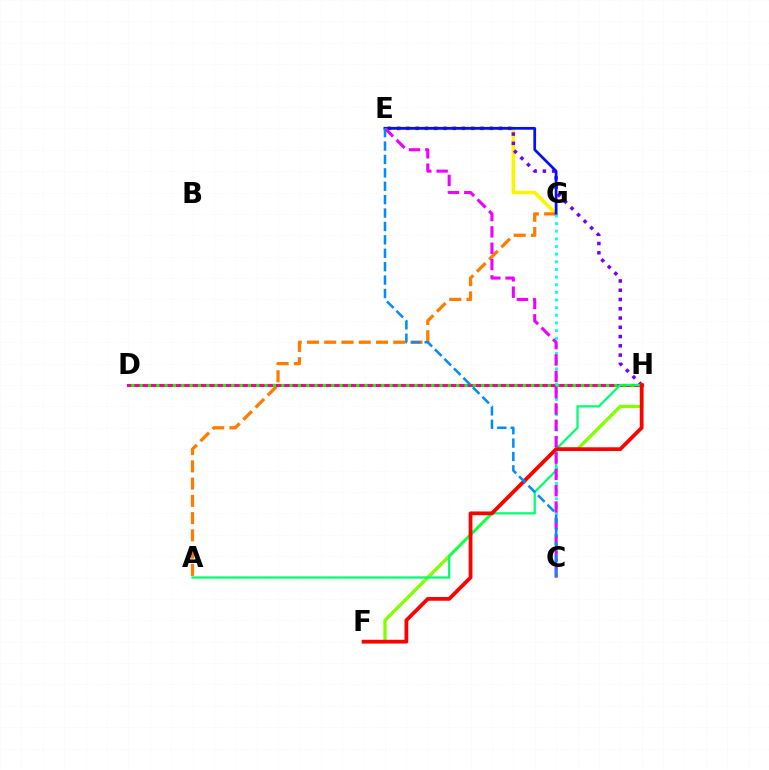{('E', 'G'): [{'color': '#fcf500', 'line_style': 'solid', 'thickness': 2.57}, {'color': '#0010ff', 'line_style': 'solid', 'thickness': 1.97}], ('E', 'H'): [{'color': '#7200ff', 'line_style': 'dotted', 'thickness': 2.52}], ('F', 'H'): [{'color': '#84ff00', 'line_style': 'solid', 'thickness': 2.38}, {'color': '#ff0000', 'line_style': 'solid', 'thickness': 2.71}], ('A', 'G'): [{'color': '#ff7c00', 'line_style': 'dashed', 'thickness': 2.34}], ('D', 'H'): [{'color': '#ff0094', 'line_style': 'solid', 'thickness': 2.23}, {'color': '#08ff00', 'line_style': 'dotted', 'thickness': 2.26}], ('A', 'H'): [{'color': '#00ff74', 'line_style': 'solid', 'thickness': 1.63}], ('C', 'G'): [{'color': '#00fff6', 'line_style': 'dotted', 'thickness': 2.08}], ('C', 'E'): [{'color': '#ee00ff', 'line_style': 'dashed', 'thickness': 2.22}, {'color': '#008cff', 'line_style': 'dashed', 'thickness': 1.82}]}